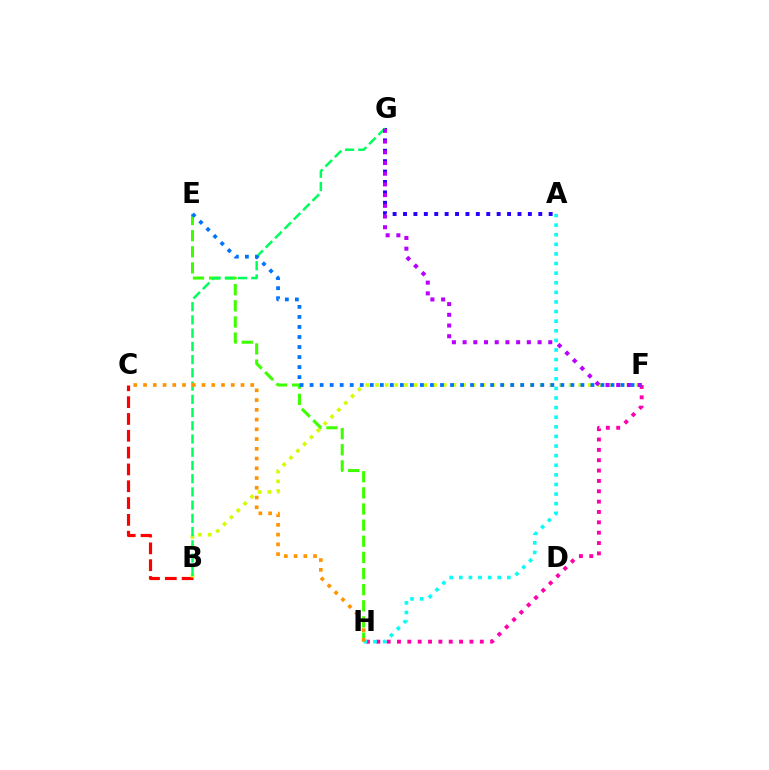{('B', 'C'): [{'color': '#ff0000', 'line_style': 'dashed', 'thickness': 2.29}], ('F', 'H'): [{'color': '#ff00ac', 'line_style': 'dotted', 'thickness': 2.81}], ('A', 'G'): [{'color': '#2500ff', 'line_style': 'dotted', 'thickness': 2.83}], ('B', 'F'): [{'color': '#d1ff00', 'line_style': 'dotted', 'thickness': 2.63}], ('E', 'H'): [{'color': '#3dff00', 'line_style': 'dashed', 'thickness': 2.19}], ('B', 'G'): [{'color': '#00ff5c', 'line_style': 'dashed', 'thickness': 1.8}], ('F', 'G'): [{'color': '#b900ff', 'line_style': 'dotted', 'thickness': 2.91}], ('A', 'H'): [{'color': '#00fff6', 'line_style': 'dotted', 'thickness': 2.61}], ('C', 'H'): [{'color': '#ff9400', 'line_style': 'dotted', 'thickness': 2.65}], ('E', 'F'): [{'color': '#0074ff', 'line_style': 'dotted', 'thickness': 2.72}]}